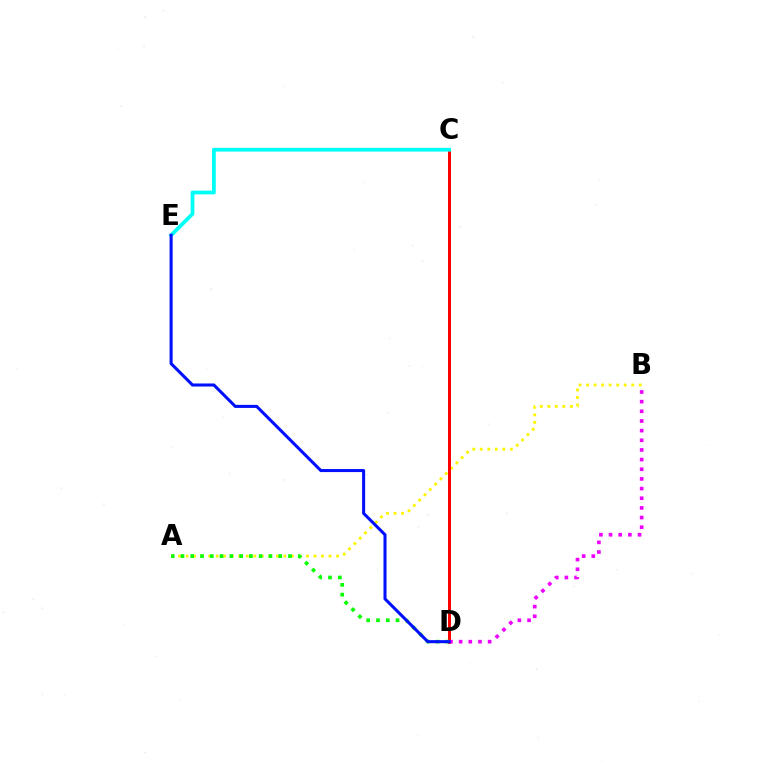{('A', 'B'): [{'color': '#fcf500', 'line_style': 'dotted', 'thickness': 2.04}], ('C', 'D'): [{'color': '#ff0000', 'line_style': 'solid', 'thickness': 2.16}], ('C', 'E'): [{'color': '#00fff6', 'line_style': 'solid', 'thickness': 2.71}], ('A', 'D'): [{'color': '#08ff00', 'line_style': 'dotted', 'thickness': 2.66}], ('B', 'D'): [{'color': '#ee00ff', 'line_style': 'dotted', 'thickness': 2.62}], ('D', 'E'): [{'color': '#0010ff', 'line_style': 'solid', 'thickness': 2.2}]}